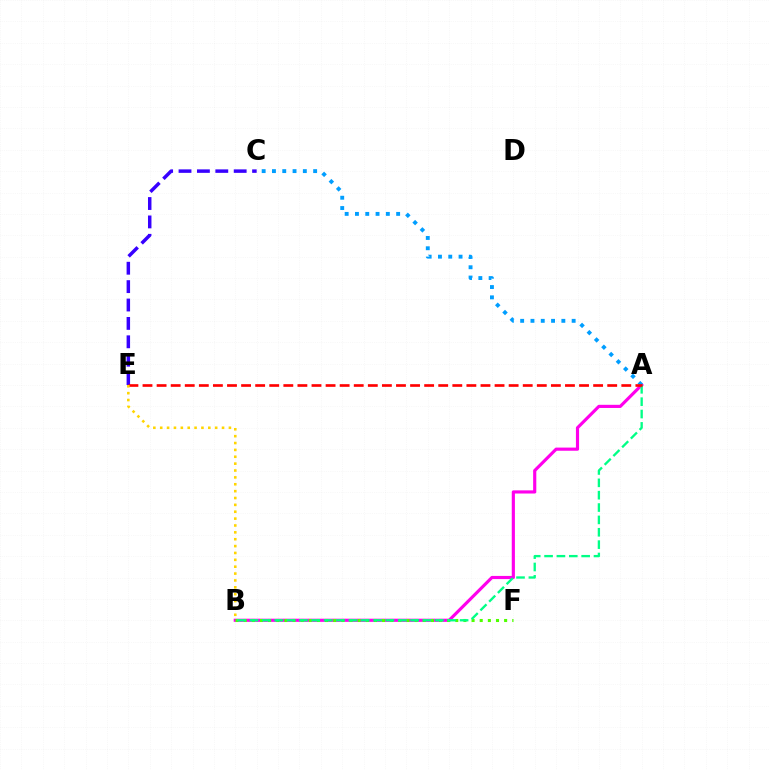{('A', 'B'): [{'color': '#ff00ed', 'line_style': 'solid', 'thickness': 2.27}, {'color': '#00ff86', 'line_style': 'dashed', 'thickness': 1.68}], ('B', 'F'): [{'color': '#4fff00', 'line_style': 'dotted', 'thickness': 2.21}], ('C', 'E'): [{'color': '#3700ff', 'line_style': 'dashed', 'thickness': 2.5}], ('A', 'C'): [{'color': '#009eff', 'line_style': 'dotted', 'thickness': 2.8}], ('A', 'E'): [{'color': '#ff0000', 'line_style': 'dashed', 'thickness': 1.91}], ('B', 'E'): [{'color': '#ffd500', 'line_style': 'dotted', 'thickness': 1.87}]}